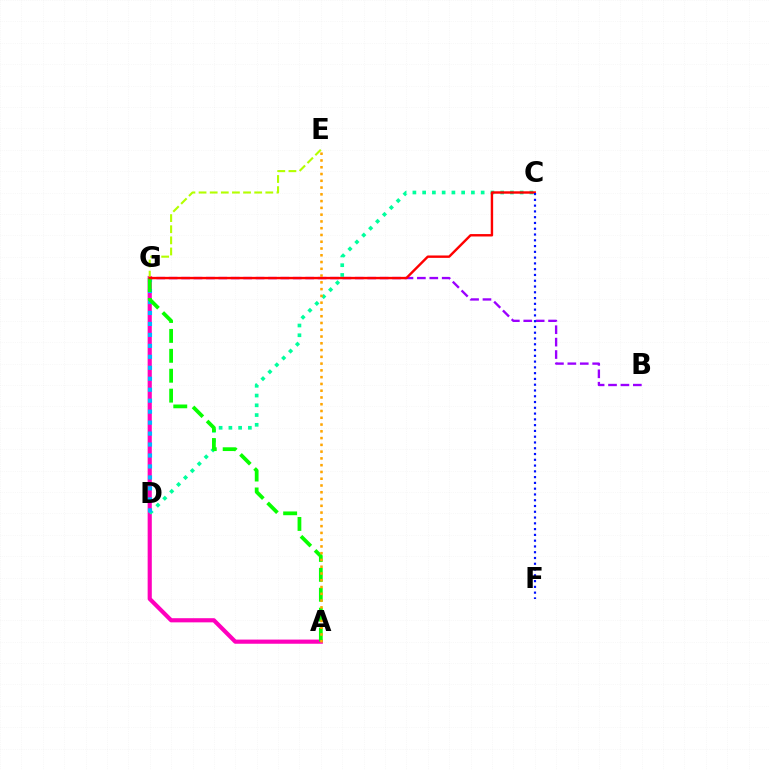{('B', 'G'): [{'color': '#9b00ff', 'line_style': 'dashed', 'thickness': 1.69}], ('A', 'G'): [{'color': '#ff00bd', 'line_style': 'solid', 'thickness': 2.99}, {'color': '#08ff00', 'line_style': 'dashed', 'thickness': 2.71}], ('C', 'D'): [{'color': '#00ff9d', 'line_style': 'dotted', 'thickness': 2.65}], ('D', 'G'): [{'color': '#00b5ff', 'line_style': 'dotted', 'thickness': 2.98}], ('E', 'G'): [{'color': '#b3ff00', 'line_style': 'dashed', 'thickness': 1.51}], ('C', 'G'): [{'color': '#ff0000', 'line_style': 'solid', 'thickness': 1.73}], ('C', 'F'): [{'color': '#0010ff', 'line_style': 'dotted', 'thickness': 1.57}], ('A', 'E'): [{'color': '#ffa500', 'line_style': 'dotted', 'thickness': 1.84}]}